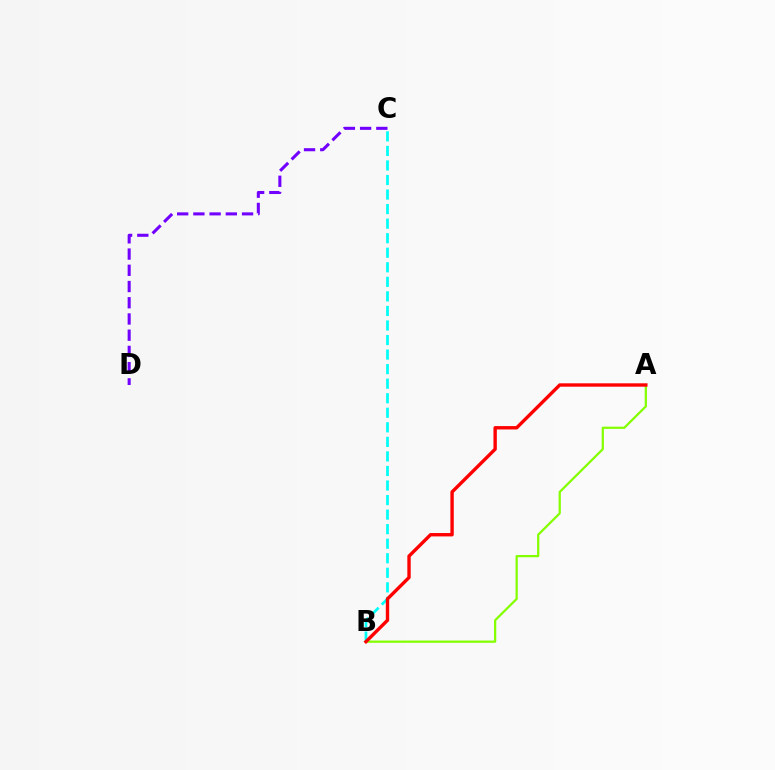{('C', 'D'): [{'color': '#7200ff', 'line_style': 'dashed', 'thickness': 2.2}], ('B', 'C'): [{'color': '#00fff6', 'line_style': 'dashed', 'thickness': 1.98}], ('A', 'B'): [{'color': '#84ff00', 'line_style': 'solid', 'thickness': 1.61}, {'color': '#ff0000', 'line_style': 'solid', 'thickness': 2.43}]}